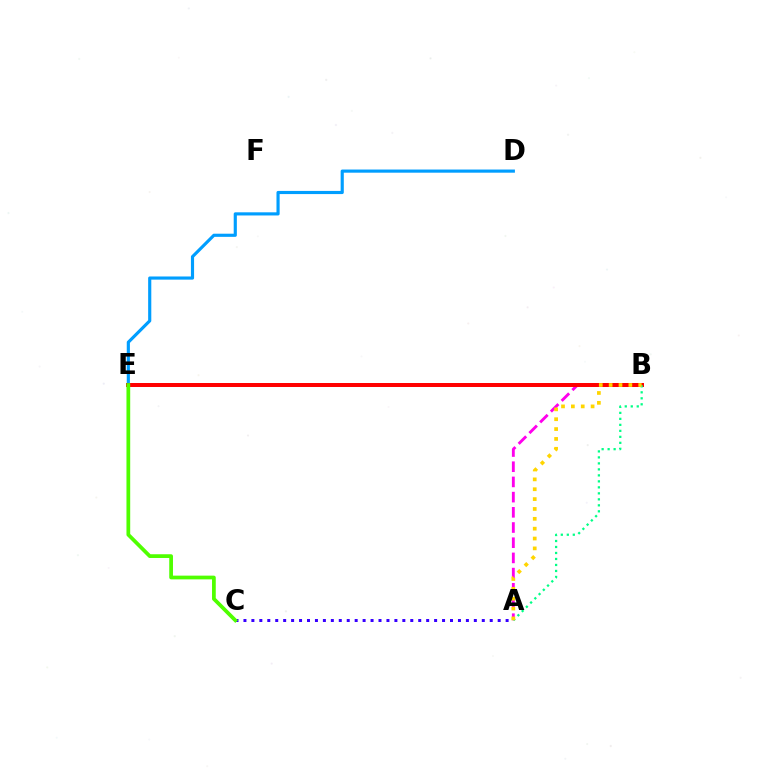{('A', 'B'): [{'color': '#ff00ed', 'line_style': 'dashed', 'thickness': 2.06}, {'color': '#00ff86', 'line_style': 'dotted', 'thickness': 1.63}, {'color': '#ffd500', 'line_style': 'dotted', 'thickness': 2.68}], ('D', 'E'): [{'color': '#009eff', 'line_style': 'solid', 'thickness': 2.27}], ('B', 'E'): [{'color': '#ff0000', 'line_style': 'solid', 'thickness': 2.87}], ('A', 'C'): [{'color': '#3700ff', 'line_style': 'dotted', 'thickness': 2.16}], ('C', 'E'): [{'color': '#4fff00', 'line_style': 'solid', 'thickness': 2.69}]}